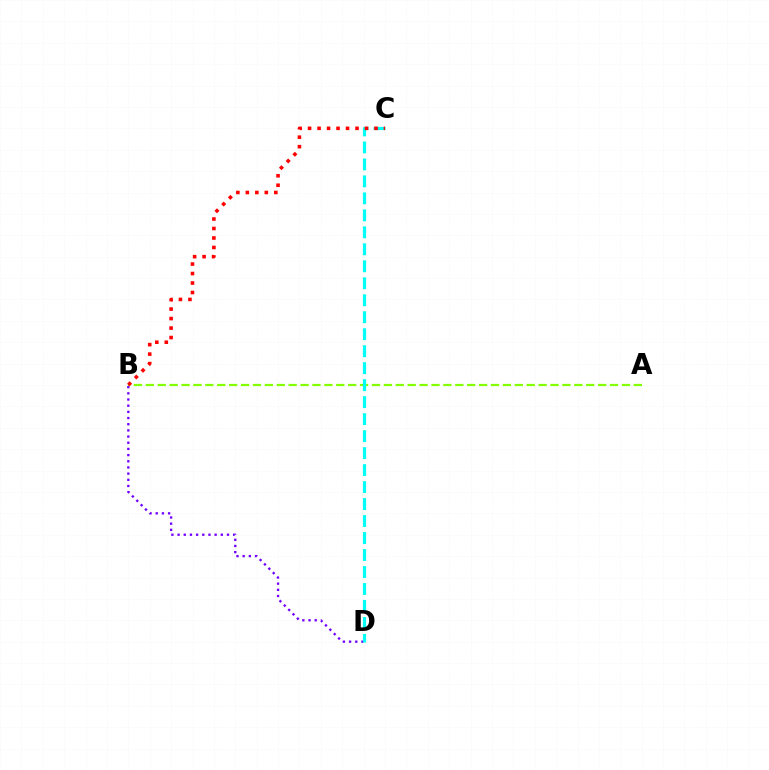{('A', 'B'): [{'color': '#84ff00', 'line_style': 'dashed', 'thickness': 1.62}], ('B', 'D'): [{'color': '#7200ff', 'line_style': 'dotted', 'thickness': 1.68}], ('C', 'D'): [{'color': '#00fff6', 'line_style': 'dashed', 'thickness': 2.31}], ('B', 'C'): [{'color': '#ff0000', 'line_style': 'dotted', 'thickness': 2.58}]}